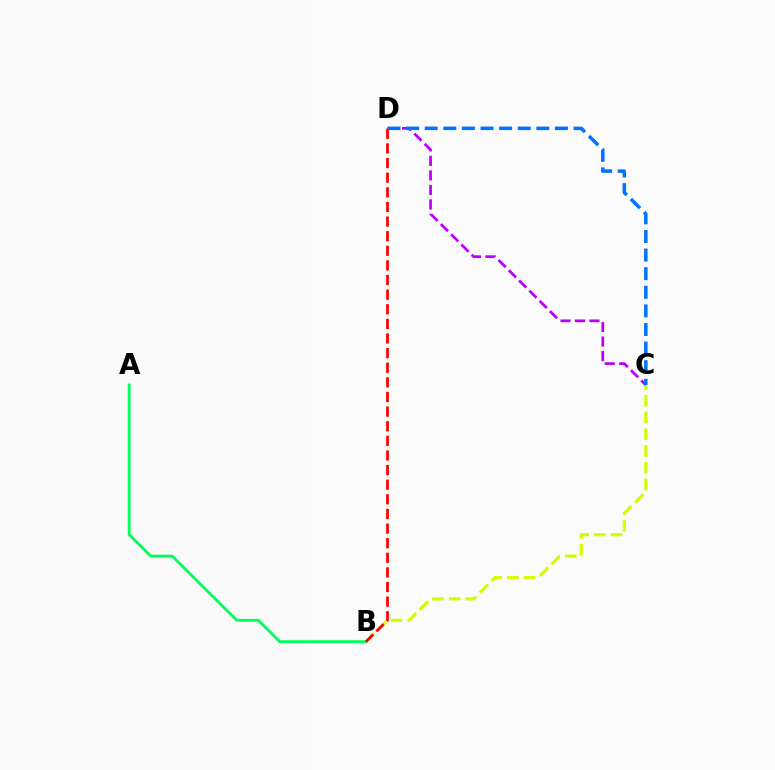{('B', 'C'): [{'color': '#d1ff00', 'line_style': 'dashed', 'thickness': 2.27}], ('C', 'D'): [{'color': '#b900ff', 'line_style': 'dashed', 'thickness': 1.97}, {'color': '#0074ff', 'line_style': 'dashed', 'thickness': 2.53}], ('A', 'B'): [{'color': '#00ff5c', 'line_style': 'solid', 'thickness': 2.04}], ('B', 'D'): [{'color': '#ff0000', 'line_style': 'dashed', 'thickness': 1.99}]}